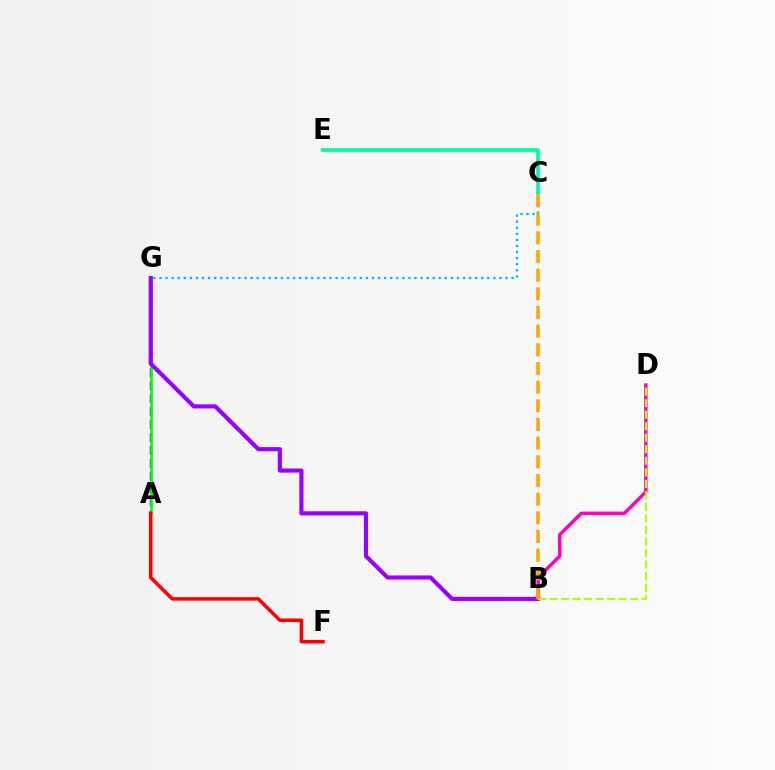{('C', 'G'): [{'color': '#00b5ff', 'line_style': 'dotted', 'thickness': 1.65}], ('A', 'G'): [{'color': '#0010ff', 'line_style': 'dashed', 'thickness': 1.75}, {'color': '#08ff00', 'line_style': 'solid', 'thickness': 1.88}], ('C', 'E'): [{'color': '#00ff9d', 'line_style': 'solid', 'thickness': 2.74}], ('B', 'G'): [{'color': '#9b00ff', 'line_style': 'solid', 'thickness': 2.97}], ('A', 'F'): [{'color': '#ff0000', 'line_style': 'solid', 'thickness': 2.53}], ('B', 'D'): [{'color': '#ff00bd', 'line_style': 'solid', 'thickness': 2.48}, {'color': '#b3ff00', 'line_style': 'dashed', 'thickness': 1.57}], ('B', 'C'): [{'color': '#ffa500', 'line_style': 'dashed', 'thickness': 2.54}]}